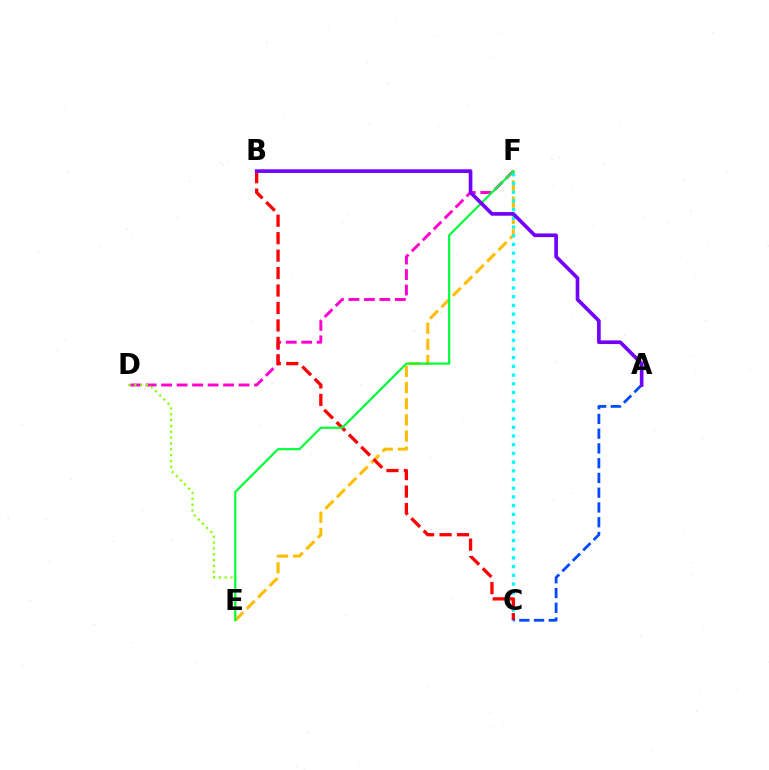{('E', 'F'): [{'color': '#ffbd00', 'line_style': 'dashed', 'thickness': 2.19}, {'color': '#00ff39', 'line_style': 'solid', 'thickness': 1.57}], ('D', 'F'): [{'color': '#ff00cf', 'line_style': 'dashed', 'thickness': 2.1}], ('D', 'E'): [{'color': '#84ff00', 'line_style': 'dotted', 'thickness': 1.59}], ('C', 'F'): [{'color': '#00fff6', 'line_style': 'dotted', 'thickness': 2.37}], ('B', 'C'): [{'color': '#ff0000', 'line_style': 'dashed', 'thickness': 2.37}], ('A', 'C'): [{'color': '#004bff', 'line_style': 'dashed', 'thickness': 2.0}], ('A', 'B'): [{'color': '#7200ff', 'line_style': 'solid', 'thickness': 2.62}]}